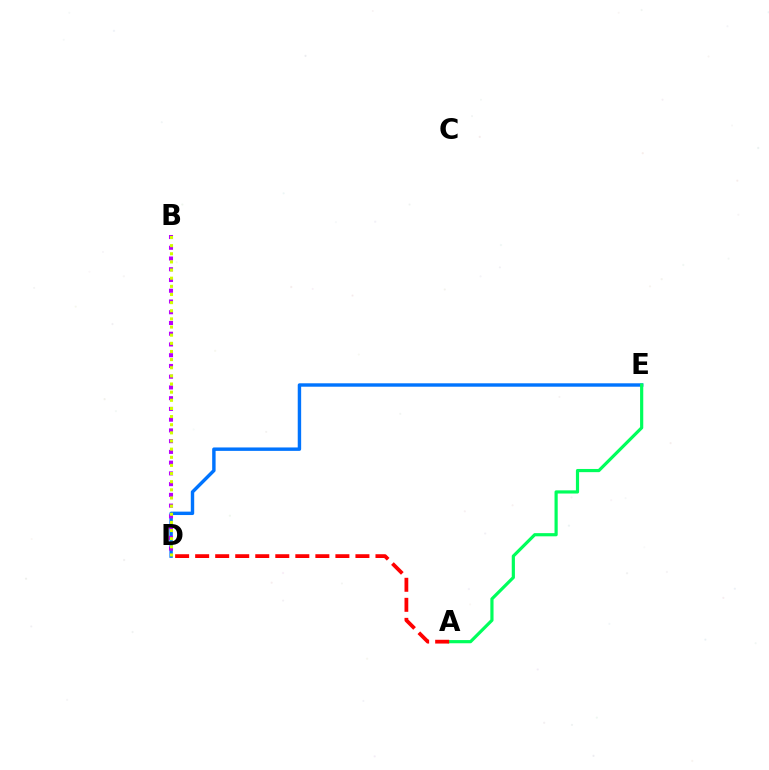{('D', 'E'): [{'color': '#0074ff', 'line_style': 'solid', 'thickness': 2.46}], ('A', 'E'): [{'color': '#00ff5c', 'line_style': 'solid', 'thickness': 2.29}], ('B', 'D'): [{'color': '#b900ff', 'line_style': 'dotted', 'thickness': 2.92}, {'color': '#d1ff00', 'line_style': 'dotted', 'thickness': 2.21}], ('A', 'D'): [{'color': '#ff0000', 'line_style': 'dashed', 'thickness': 2.72}]}